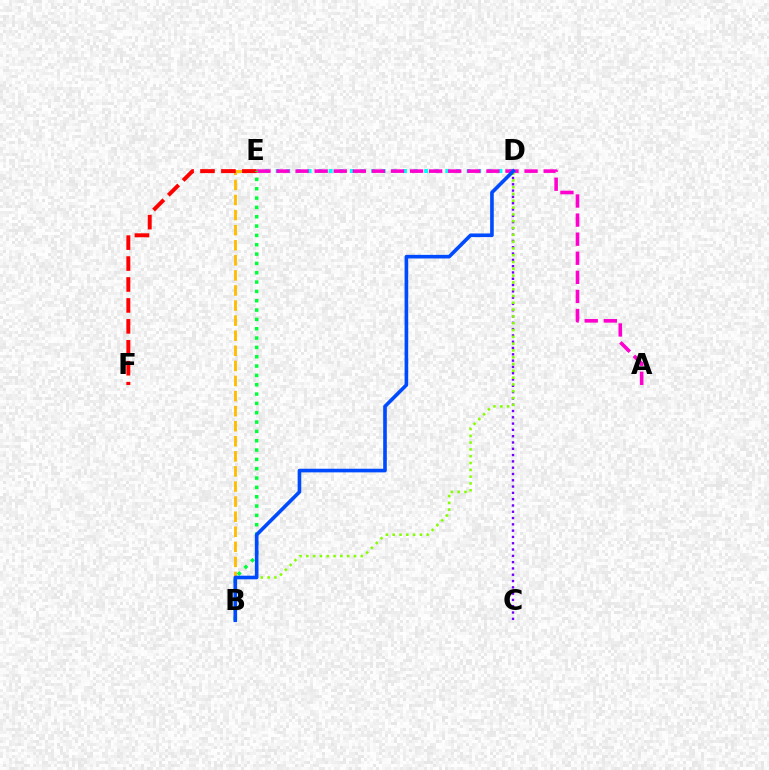{('D', 'E'): [{'color': '#00fff6', 'line_style': 'dotted', 'thickness': 2.88}], ('B', 'E'): [{'color': '#ffbd00', 'line_style': 'dashed', 'thickness': 2.05}, {'color': '#00ff39', 'line_style': 'dotted', 'thickness': 2.54}], ('C', 'D'): [{'color': '#7200ff', 'line_style': 'dotted', 'thickness': 1.71}], ('A', 'E'): [{'color': '#ff00cf', 'line_style': 'dashed', 'thickness': 2.59}], ('E', 'F'): [{'color': '#ff0000', 'line_style': 'dashed', 'thickness': 2.84}], ('B', 'D'): [{'color': '#84ff00', 'line_style': 'dotted', 'thickness': 1.85}, {'color': '#004bff', 'line_style': 'solid', 'thickness': 2.61}]}